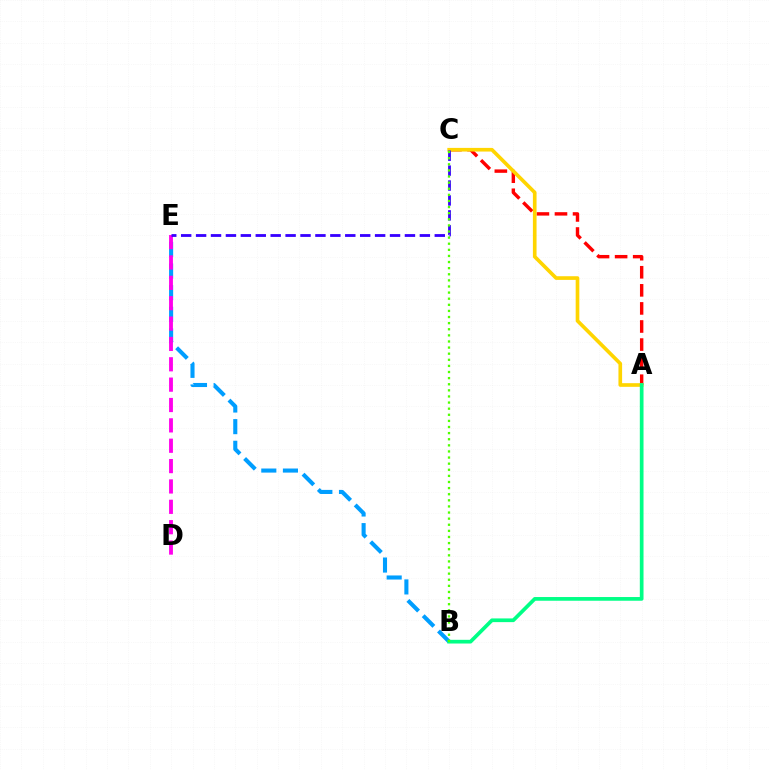{('A', 'C'): [{'color': '#ff0000', 'line_style': 'dashed', 'thickness': 2.46}, {'color': '#ffd500', 'line_style': 'solid', 'thickness': 2.63}], ('B', 'E'): [{'color': '#009eff', 'line_style': 'dashed', 'thickness': 2.94}], ('D', 'E'): [{'color': '#ff00ed', 'line_style': 'dashed', 'thickness': 2.77}], ('A', 'B'): [{'color': '#00ff86', 'line_style': 'solid', 'thickness': 2.67}], ('C', 'E'): [{'color': '#3700ff', 'line_style': 'dashed', 'thickness': 2.03}], ('B', 'C'): [{'color': '#4fff00', 'line_style': 'dotted', 'thickness': 1.66}]}